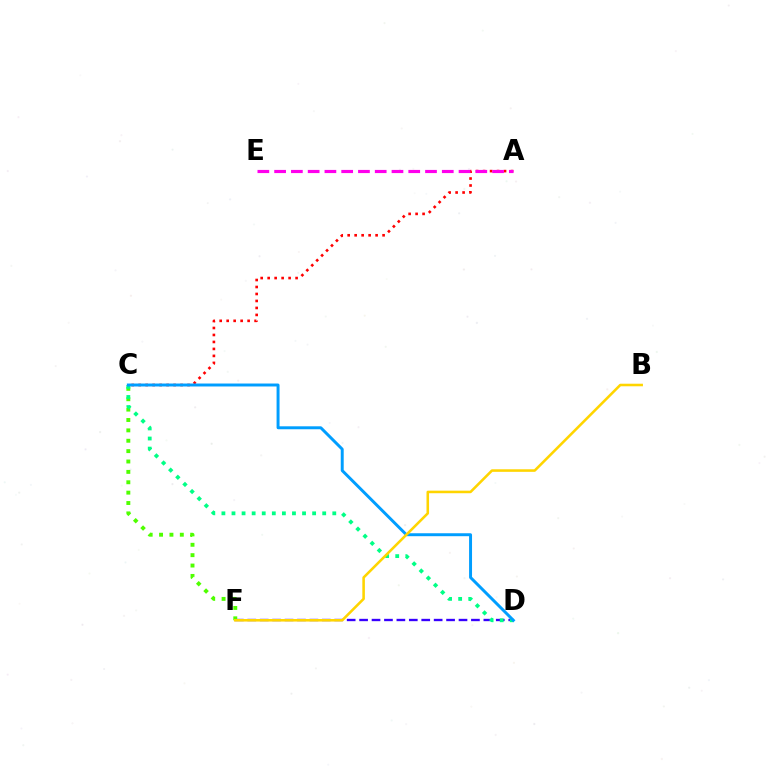{('A', 'C'): [{'color': '#ff0000', 'line_style': 'dotted', 'thickness': 1.9}], ('D', 'F'): [{'color': '#3700ff', 'line_style': 'dashed', 'thickness': 1.69}], ('A', 'E'): [{'color': '#ff00ed', 'line_style': 'dashed', 'thickness': 2.28}], ('C', 'F'): [{'color': '#4fff00', 'line_style': 'dotted', 'thickness': 2.82}], ('C', 'D'): [{'color': '#00ff86', 'line_style': 'dotted', 'thickness': 2.74}, {'color': '#009eff', 'line_style': 'solid', 'thickness': 2.13}], ('B', 'F'): [{'color': '#ffd500', 'line_style': 'solid', 'thickness': 1.84}]}